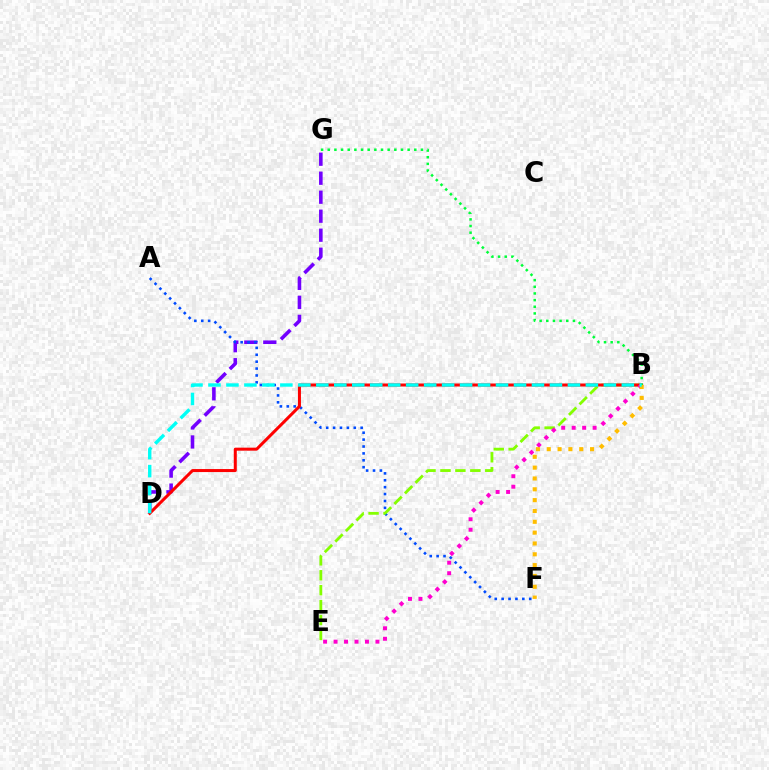{('D', 'G'): [{'color': '#7200ff', 'line_style': 'dashed', 'thickness': 2.58}], ('A', 'F'): [{'color': '#004bff', 'line_style': 'dotted', 'thickness': 1.87}], ('B', 'E'): [{'color': '#84ff00', 'line_style': 'dashed', 'thickness': 2.03}, {'color': '#ff00cf', 'line_style': 'dotted', 'thickness': 2.84}], ('B', 'D'): [{'color': '#ff0000', 'line_style': 'solid', 'thickness': 2.17}, {'color': '#00fff6', 'line_style': 'dashed', 'thickness': 2.44}], ('B', 'G'): [{'color': '#00ff39', 'line_style': 'dotted', 'thickness': 1.81}], ('B', 'F'): [{'color': '#ffbd00', 'line_style': 'dotted', 'thickness': 2.94}]}